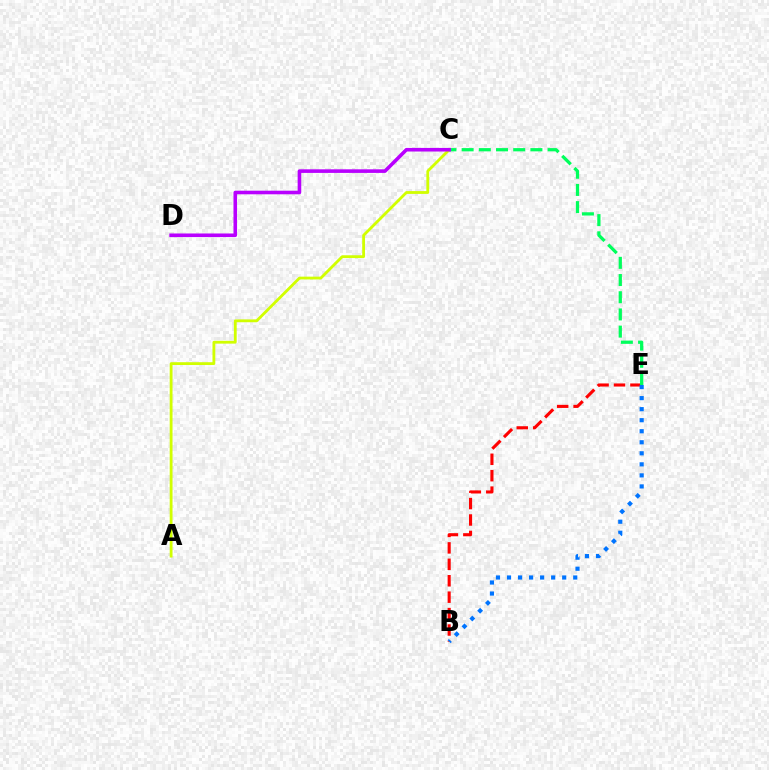{('A', 'C'): [{'color': '#d1ff00', 'line_style': 'solid', 'thickness': 2.03}], ('B', 'E'): [{'color': '#ff0000', 'line_style': 'dashed', 'thickness': 2.23}, {'color': '#0074ff', 'line_style': 'dotted', 'thickness': 3.0}], ('C', 'E'): [{'color': '#00ff5c', 'line_style': 'dashed', 'thickness': 2.34}], ('C', 'D'): [{'color': '#b900ff', 'line_style': 'solid', 'thickness': 2.59}]}